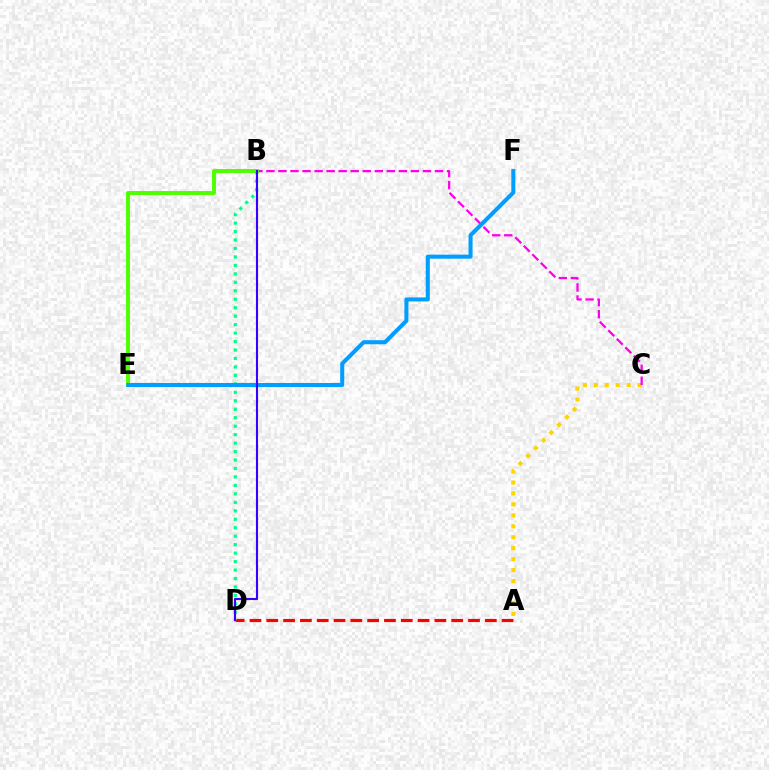{('A', 'D'): [{'color': '#ff0000', 'line_style': 'dashed', 'thickness': 2.28}], ('A', 'C'): [{'color': '#ffd500', 'line_style': 'dotted', 'thickness': 2.98}], ('B', 'D'): [{'color': '#00ff86', 'line_style': 'dotted', 'thickness': 2.3}, {'color': '#3700ff', 'line_style': 'solid', 'thickness': 1.52}], ('B', 'C'): [{'color': '#ff00ed', 'line_style': 'dashed', 'thickness': 1.64}], ('B', 'E'): [{'color': '#4fff00', 'line_style': 'solid', 'thickness': 2.83}], ('E', 'F'): [{'color': '#009eff', 'line_style': 'solid', 'thickness': 2.91}]}